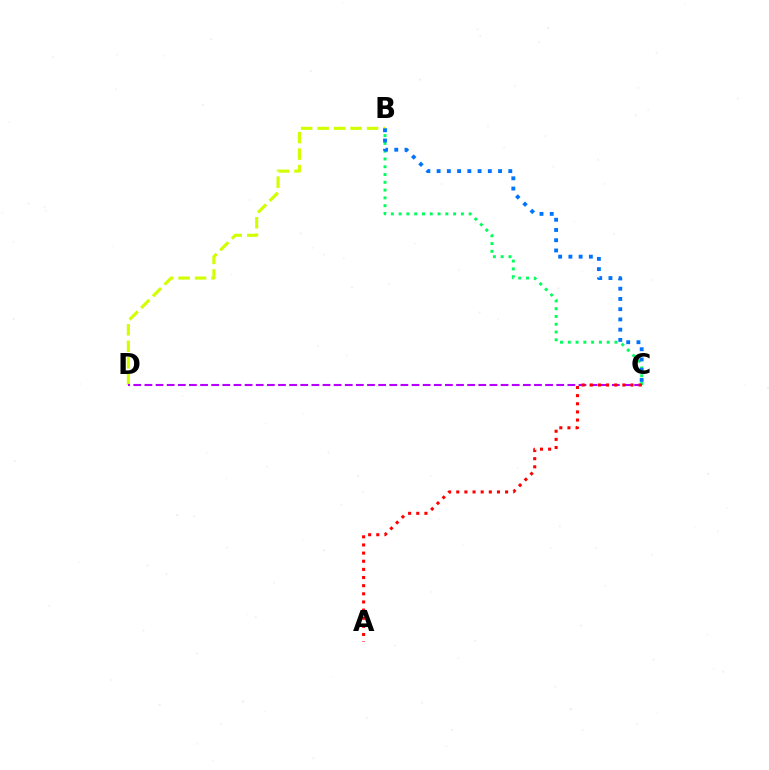{('B', 'C'): [{'color': '#00ff5c', 'line_style': 'dotted', 'thickness': 2.11}, {'color': '#0074ff', 'line_style': 'dotted', 'thickness': 2.78}], ('B', 'D'): [{'color': '#d1ff00', 'line_style': 'dashed', 'thickness': 2.24}], ('C', 'D'): [{'color': '#b900ff', 'line_style': 'dashed', 'thickness': 1.51}], ('A', 'C'): [{'color': '#ff0000', 'line_style': 'dotted', 'thickness': 2.21}]}